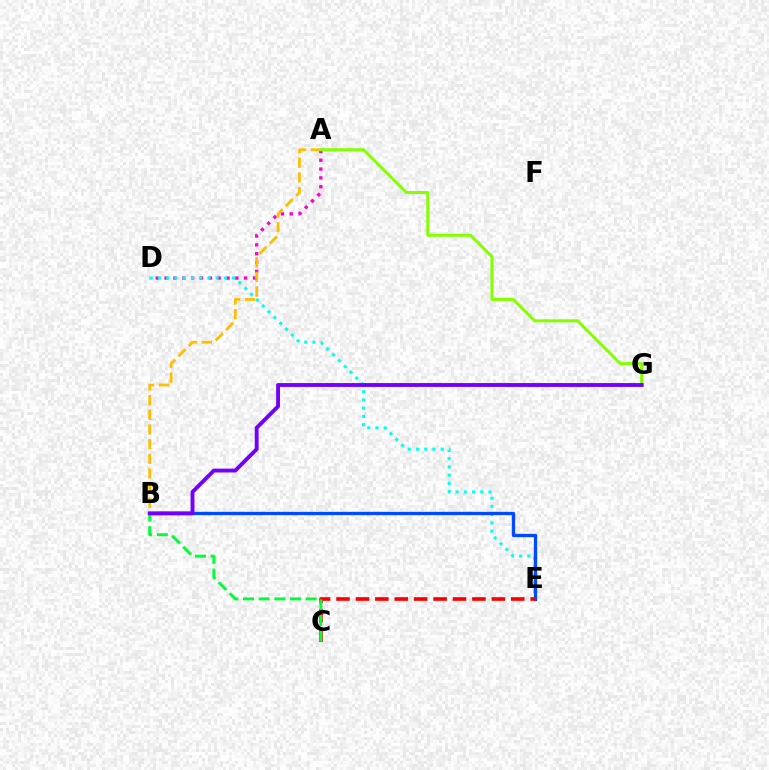{('A', 'D'): [{'color': '#ff00cf', 'line_style': 'dotted', 'thickness': 2.4}], ('D', 'E'): [{'color': '#00fff6', 'line_style': 'dotted', 'thickness': 2.24}], ('A', 'B'): [{'color': '#ffbd00', 'line_style': 'dashed', 'thickness': 1.99}], ('A', 'G'): [{'color': '#84ff00', 'line_style': 'solid', 'thickness': 2.15}], ('B', 'E'): [{'color': '#004bff', 'line_style': 'solid', 'thickness': 2.39}], ('C', 'E'): [{'color': '#ff0000', 'line_style': 'dashed', 'thickness': 2.64}], ('B', 'C'): [{'color': '#00ff39', 'line_style': 'dashed', 'thickness': 2.13}], ('B', 'G'): [{'color': '#7200ff', 'line_style': 'solid', 'thickness': 2.78}]}